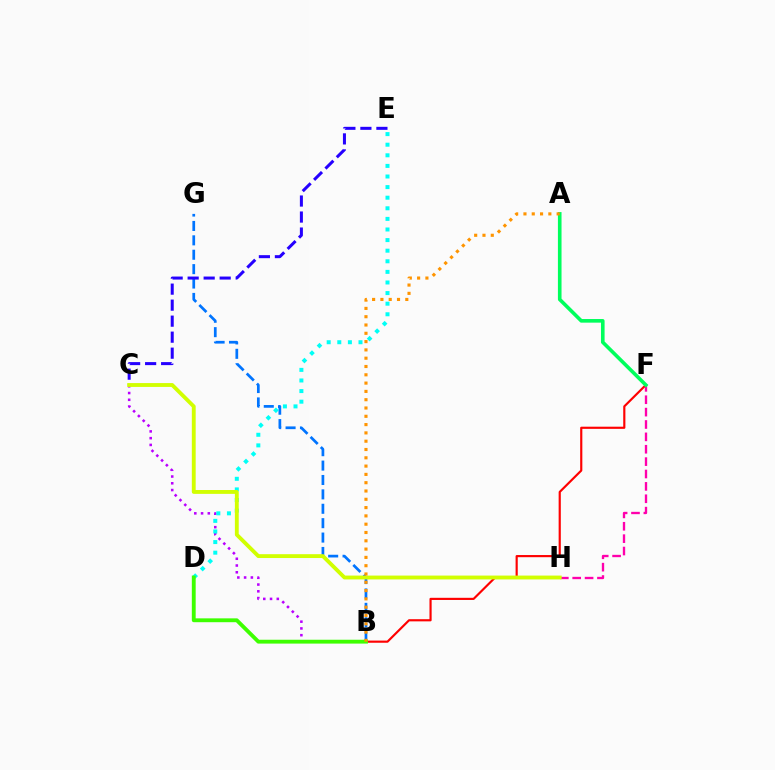{('F', 'H'): [{'color': '#ff00ac', 'line_style': 'dashed', 'thickness': 1.68}], ('B', 'F'): [{'color': '#ff0000', 'line_style': 'solid', 'thickness': 1.56}], ('B', 'C'): [{'color': '#b900ff', 'line_style': 'dotted', 'thickness': 1.84}], ('B', 'G'): [{'color': '#0074ff', 'line_style': 'dashed', 'thickness': 1.96}], ('A', 'F'): [{'color': '#00ff5c', 'line_style': 'solid', 'thickness': 2.61}], ('D', 'E'): [{'color': '#00fff6', 'line_style': 'dotted', 'thickness': 2.88}], ('B', 'D'): [{'color': '#3dff00', 'line_style': 'solid', 'thickness': 2.77}], ('C', 'E'): [{'color': '#2500ff', 'line_style': 'dashed', 'thickness': 2.18}], ('C', 'H'): [{'color': '#d1ff00', 'line_style': 'solid', 'thickness': 2.77}], ('A', 'B'): [{'color': '#ff9400', 'line_style': 'dotted', 'thickness': 2.26}]}